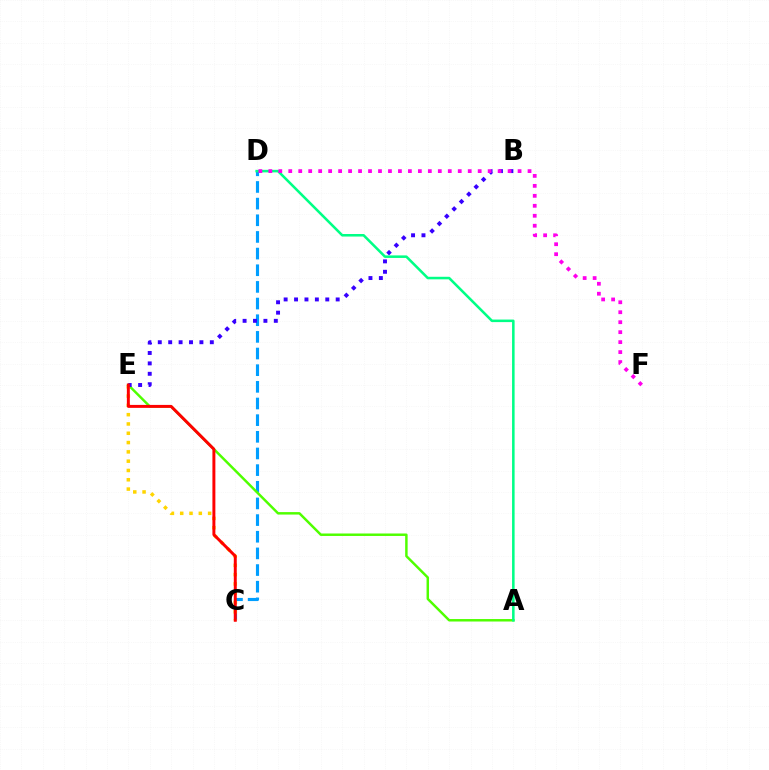{('C', 'D'): [{'color': '#009eff', 'line_style': 'dashed', 'thickness': 2.26}], ('A', 'E'): [{'color': '#4fff00', 'line_style': 'solid', 'thickness': 1.77}], ('C', 'E'): [{'color': '#ffd500', 'line_style': 'dotted', 'thickness': 2.53}, {'color': '#ff0000', 'line_style': 'solid', 'thickness': 2.13}], ('B', 'E'): [{'color': '#3700ff', 'line_style': 'dotted', 'thickness': 2.83}], ('A', 'D'): [{'color': '#00ff86', 'line_style': 'solid', 'thickness': 1.83}], ('D', 'F'): [{'color': '#ff00ed', 'line_style': 'dotted', 'thickness': 2.71}]}